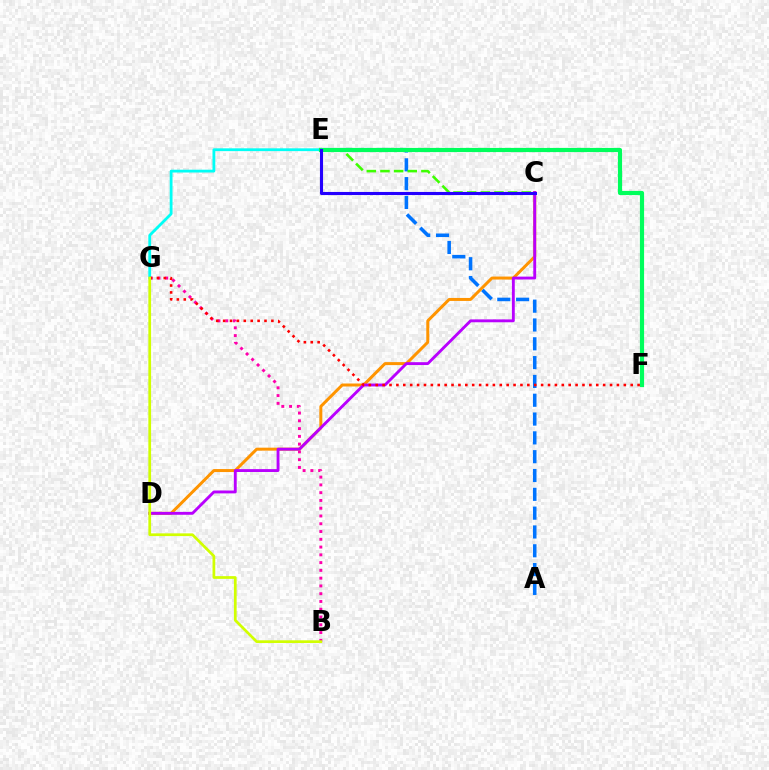{('B', 'G'): [{'color': '#ff00ac', 'line_style': 'dotted', 'thickness': 2.11}, {'color': '#d1ff00', 'line_style': 'solid', 'thickness': 1.96}], ('A', 'E'): [{'color': '#0074ff', 'line_style': 'dashed', 'thickness': 2.56}], ('C', 'D'): [{'color': '#ff9400', 'line_style': 'solid', 'thickness': 2.15}, {'color': '#b900ff', 'line_style': 'solid', 'thickness': 2.07}], ('E', 'G'): [{'color': '#00fff6', 'line_style': 'solid', 'thickness': 2.02}], ('C', 'E'): [{'color': '#3dff00', 'line_style': 'dashed', 'thickness': 1.85}, {'color': '#2500ff', 'line_style': 'solid', 'thickness': 2.22}], ('E', 'F'): [{'color': '#00ff5c', 'line_style': 'solid', 'thickness': 3.0}], ('F', 'G'): [{'color': '#ff0000', 'line_style': 'dotted', 'thickness': 1.87}]}